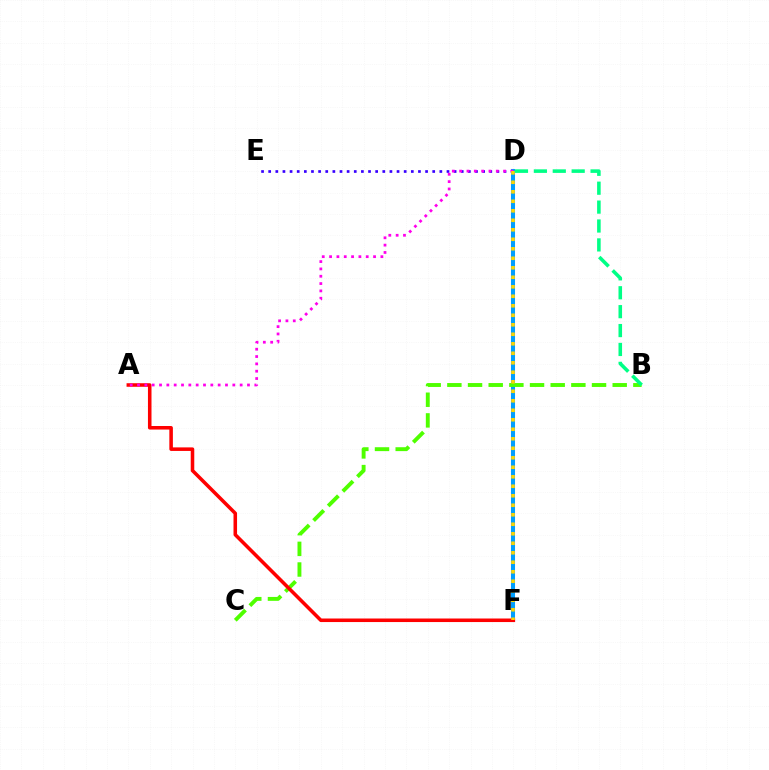{('D', 'E'): [{'color': '#3700ff', 'line_style': 'dotted', 'thickness': 1.94}], ('D', 'F'): [{'color': '#009eff', 'line_style': 'solid', 'thickness': 2.92}, {'color': '#ffd500', 'line_style': 'dotted', 'thickness': 2.58}], ('B', 'C'): [{'color': '#4fff00', 'line_style': 'dashed', 'thickness': 2.81}], ('A', 'F'): [{'color': '#ff0000', 'line_style': 'solid', 'thickness': 2.56}], ('A', 'D'): [{'color': '#ff00ed', 'line_style': 'dotted', 'thickness': 1.99}], ('B', 'D'): [{'color': '#00ff86', 'line_style': 'dashed', 'thickness': 2.57}]}